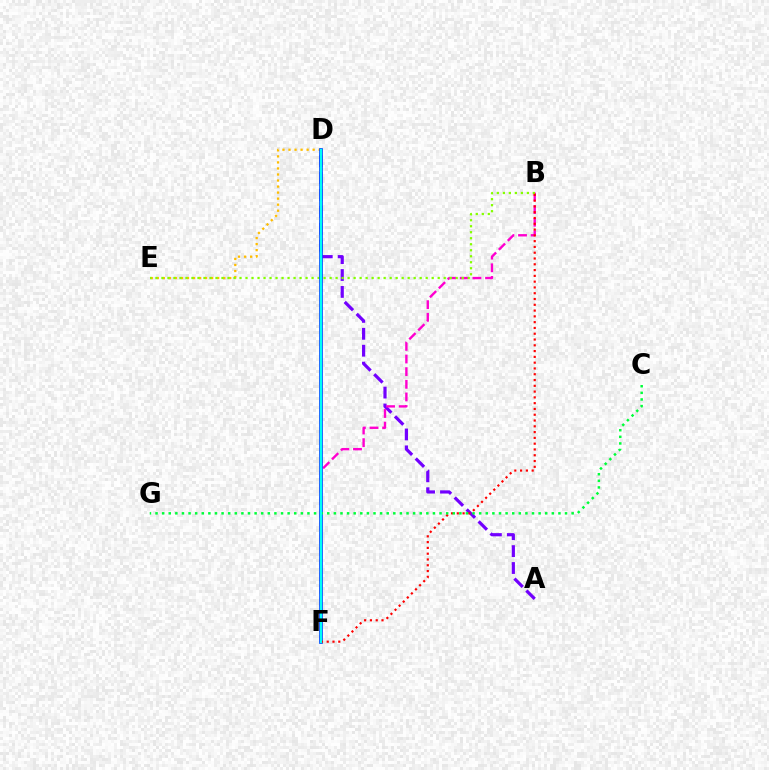{('A', 'D'): [{'color': '#7200ff', 'line_style': 'dashed', 'thickness': 2.3}], ('B', 'F'): [{'color': '#ff00cf', 'line_style': 'dashed', 'thickness': 1.72}, {'color': '#ff0000', 'line_style': 'dotted', 'thickness': 1.57}], ('D', 'E'): [{'color': '#ffbd00', 'line_style': 'dotted', 'thickness': 1.64}], ('B', 'E'): [{'color': '#84ff00', 'line_style': 'dotted', 'thickness': 1.63}], ('D', 'F'): [{'color': '#004bff', 'line_style': 'solid', 'thickness': 2.66}, {'color': '#00fff6', 'line_style': 'solid', 'thickness': 1.53}], ('C', 'G'): [{'color': '#00ff39', 'line_style': 'dotted', 'thickness': 1.79}]}